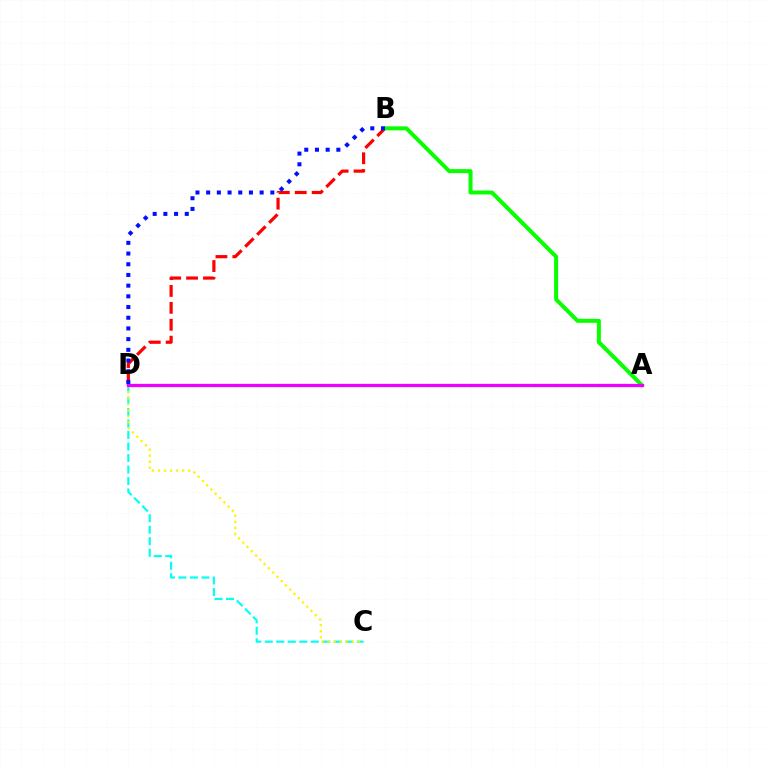{('B', 'D'): [{'color': '#ff0000', 'line_style': 'dashed', 'thickness': 2.3}, {'color': '#0010ff', 'line_style': 'dotted', 'thickness': 2.91}], ('A', 'B'): [{'color': '#08ff00', 'line_style': 'solid', 'thickness': 2.86}], ('C', 'D'): [{'color': '#00fff6', 'line_style': 'dashed', 'thickness': 1.56}, {'color': '#fcf500', 'line_style': 'dotted', 'thickness': 1.64}], ('A', 'D'): [{'color': '#ee00ff', 'line_style': 'solid', 'thickness': 2.35}]}